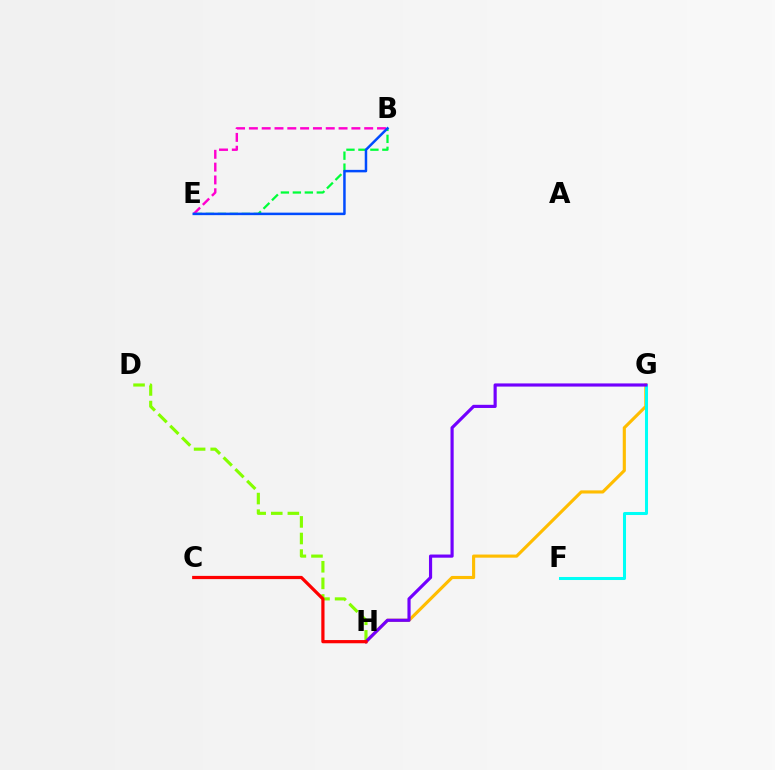{('B', 'E'): [{'color': '#00ff39', 'line_style': 'dashed', 'thickness': 1.63}, {'color': '#ff00cf', 'line_style': 'dashed', 'thickness': 1.74}, {'color': '#004bff', 'line_style': 'solid', 'thickness': 1.79}], ('G', 'H'): [{'color': '#ffbd00', 'line_style': 'solid', 'thickness': 2.25}, {'color': '#7200ff', 'line_style': 'solid', 'thickness': 2.28}], ('F', 'G'): [{'color': '#00fff6', 'line_style': 'solid', 'thickness': 2.18}], ('D', 'H'): [{'color': '#84ff00', 'line_style': 'dashed', 'thickness': 2.25}], ('C', 'H'): [{'color': '#ff0000', 'line_style': 'solid', 'thickness': 2.32}]}